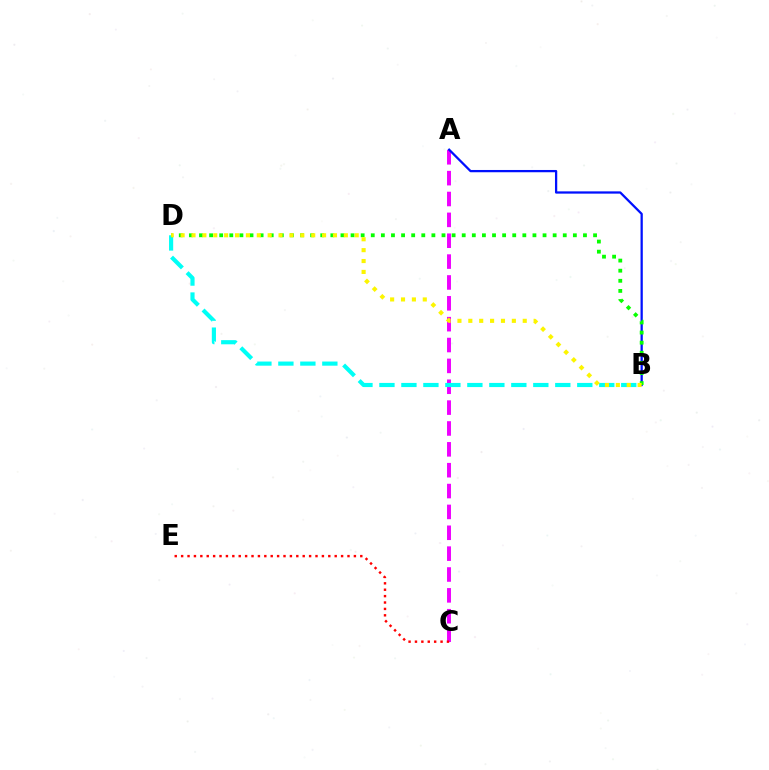{('A', 'C'): [{'color': '#ee00ff', 'line_style': 'dashed', 'thickness': 2.83}], ('A', 'B'): [{'color': '#0010ff', 'line_style': 'solid', 'thickness': 1.63}], ('B', 'D'): [{'color': '#00fff6', 'line_style': 'dashed', 'thickness': 2.99}, {'color': '#08ff00', 'line_style': 'dotted', 'thickness': 2.75}, {'color': '#fcf500', 'line_style': 'dotted', 'thickness': 2.96}], ('C', 'E'): [{'color': '#ff0000', 'line_style': 'dotted', 'thickness': 1.74}]}